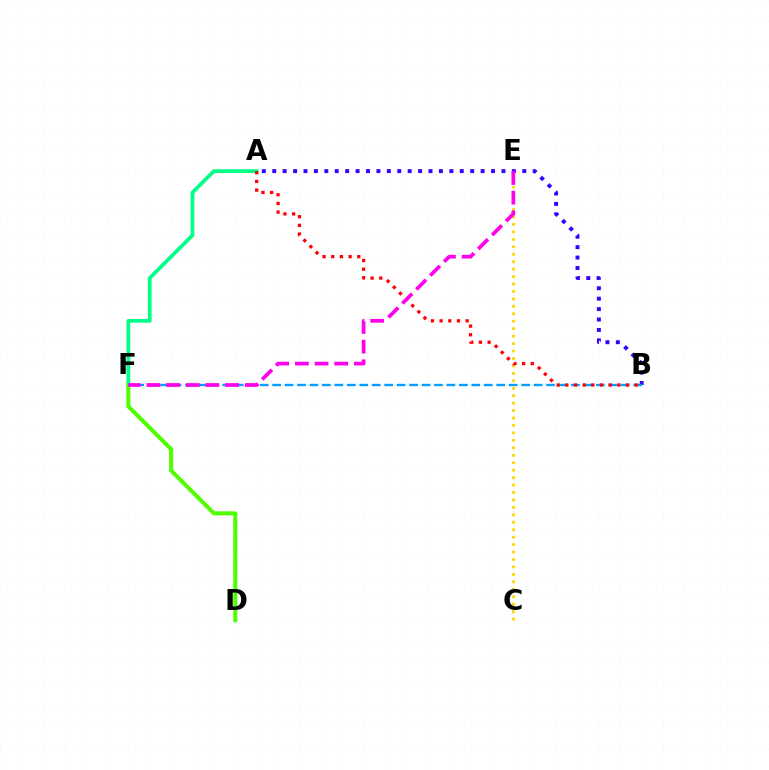{('A', 'F'): [{'color': '#00ff86', 'line_style': 'solid', 'thickness': 2.69}], ('C', 'E'): [{'color': '#ffd500', 'line_style': 'dotted', 'thickness': 2.02}], ('A', 'B'): [{'color': '#3700ff', 'line_style': 'dotted', 'thickness': 2.83}, {'color': '#ff0000', 'line_style': 'dotted', 'thickness': 2.36}], ('D', 'F'): [{'color': '#4fff00', 'line_style': 'solid', 'thickness': 2.88}], ('B', 'F'): [{'color': '#009eff', 'line_style': 'dashed', 'thickness': 1.69}], ('E', 'F'): [{'color': '#ff00ed', 'line_style': 'dashed', 'thickness': 2.67}]}